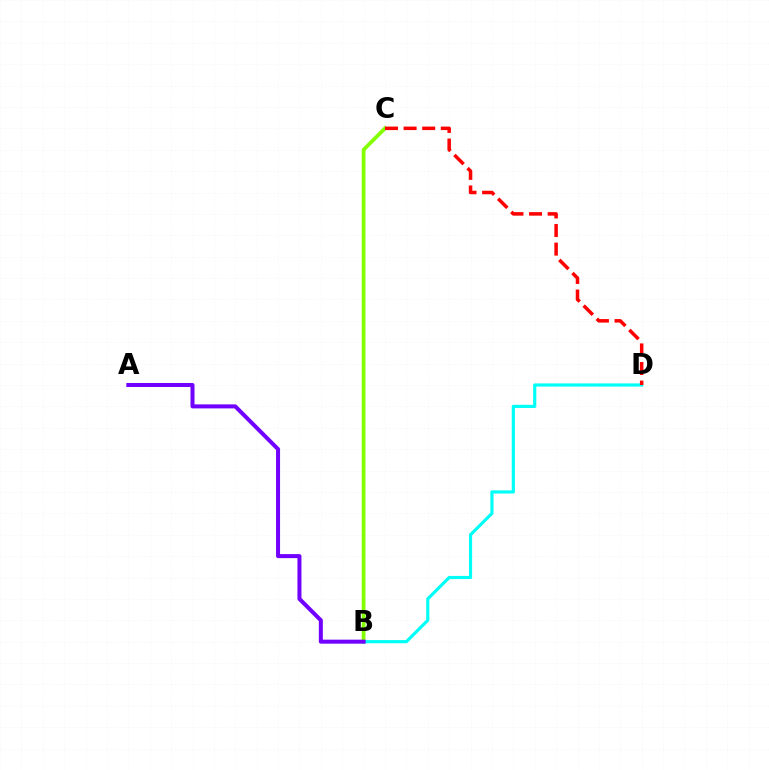{('B', 'C'): [{'color': '#84ff00', 'line_style': 'solid', 'thickness': 2.69}], ('B', 'D'): [{'color': '#00fff6', 'line_style': 'solid', 'thickness': 2.27}], ('C', 'D'): [{'color': '#ff0000', 'line_style': 'dashed', 'thickness': 2.53}], ('A', 'B'): [{'color': '#7200ff', 'line_style': 'solid', 'thickness': 2.89}]}